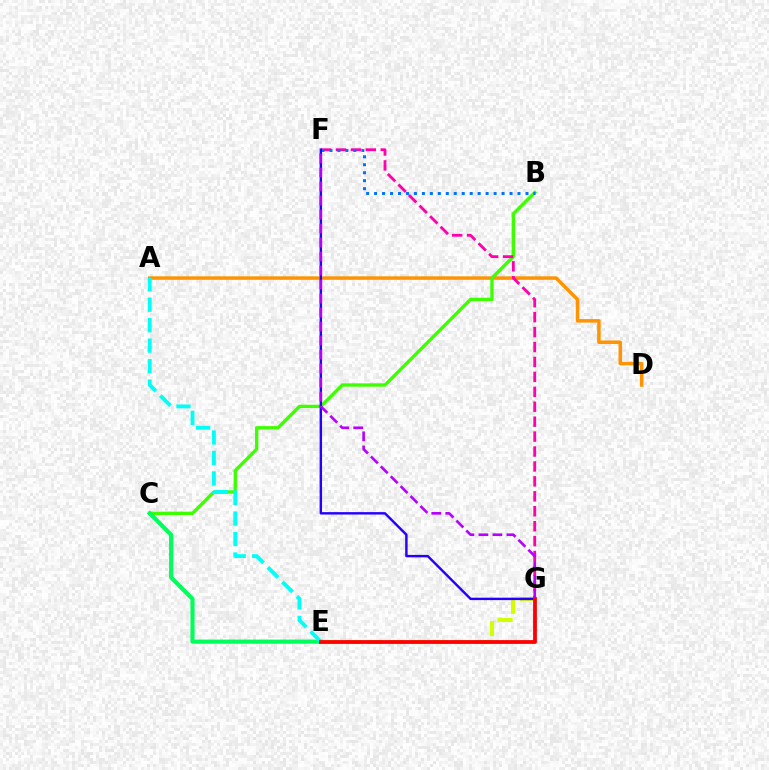{('E', 'G'): [{'color': '#d1ff00', 'line_style': 'dashed', 'thickness': 2.95}, {'color': '#ff0000', 'line_style': 'solid', 'thickness': 2.72}], ('A', 'D'): [{'color': '#ff9400', 'line_style': 'solid', 'thickness': 2.51}], ('B', 'C'): [{'color': '#3dff00', 'line_style': 'solid', 'thickness': 2.4}], ('C', 'E'): [{'color': '#00ff5c', 'line_style': 'solid', 'thickness': 2.99}], ('F', 'G'): [{'color': '#ff00ac', 'line_style': 'dashed', 'thickness': 2.03}, {'color': '#2500ff', 'line_style': 'solid', 'thickness': 1.75}, {'color': '#b900ff', 'line_style': 'dashed', 'thickness': 1.9}], ('B', 'F'): [{'color': '#0074ff', 'line_style': 'dotted', 'thickness': 2.16}], ('A', 'E'): [{'color': '#00fff6', 'line_style': 'dashed', 'thickness': 2.78}]}